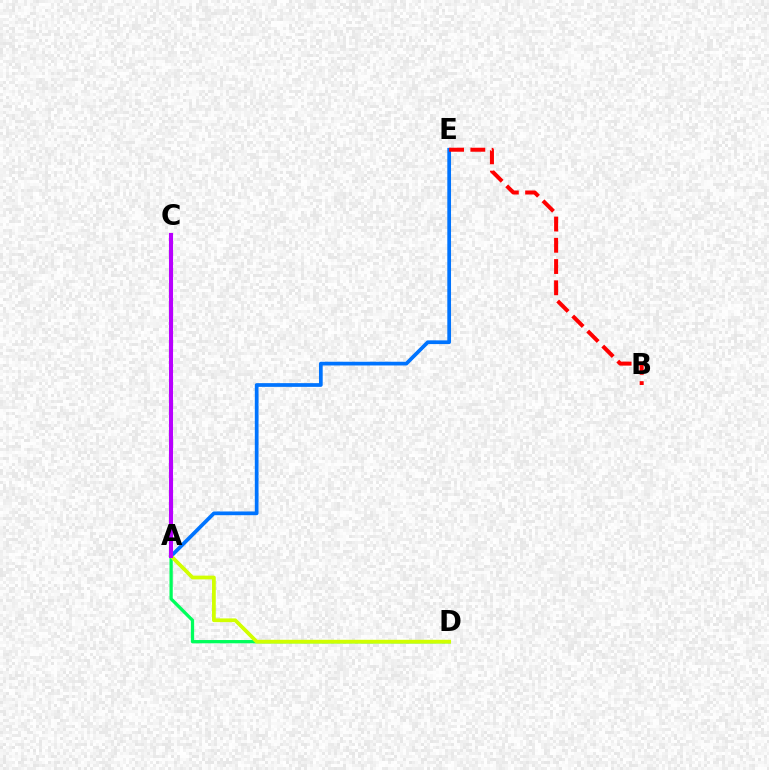{('A', 'E'): [{'color': '#0074ff', 'line_style': 'solid', 'thickness': 2.68}], ('B', 'E'): [{'color': '#ff0000', 'line_style': 'dashed', 'thickness': 2.89}], ('A', 'D'): [{'color': '#00ff5c', 'line_style': 'solid', 'thickness': 2.36}, {'color': '#d1ff00', 'line_style': 'solid', 'thickness': 2.7}], ('A', 'C'): [{'color': '#b900ff', 'line_style': 'solid', 'thickness': 2.94}]}